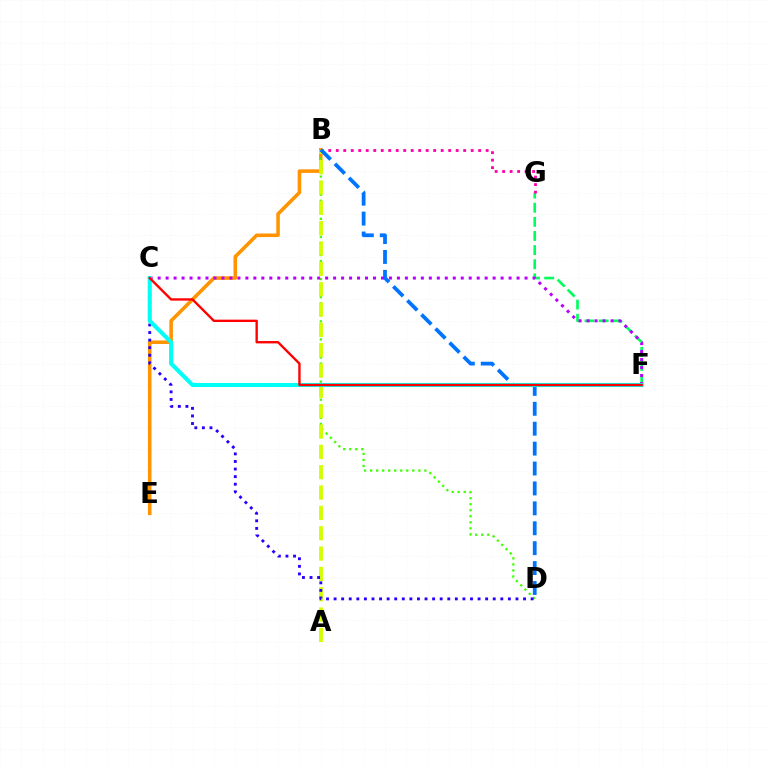{('B', 'E'): [{'color': '#ff9400', 'line_style': 'solid', 'thickness': 2.57}], ('F', 'G'): [{'color': '#00ff5c', 'line_style': 'dashed', 'thickness': 1.92}], ('B', 'G'): [{'color': '#ff00ac', 'line_style': 'dotted', 'thickness': 2.04}], ('B', 'D'): [{'color': '#3dff00', 'line_style': 'dotted', 'thickness': 1.64}, {'color': '#0074ff', 'line_style': 'dashed', 'thickness': 2.7}], ('A', 'B'): [{'color': '#d1ff00', 'line_style': 'dashed', 'thickness': 2.76}], ('C', 'D'): [{'color': '#2500ff', 'line_style': 'dotted', 'thickness': 2.06}], ('C', 'F'): [{'color': '#b900ff', 'line_style': 'dotted', 'thickness': 2.17}, {'color': '#00fff6', 'line_style': 'solid', 'thickness': 2.92}, {'color': '#ff0000', 'line_style': 'solid', 'thickness': 1.7}]}